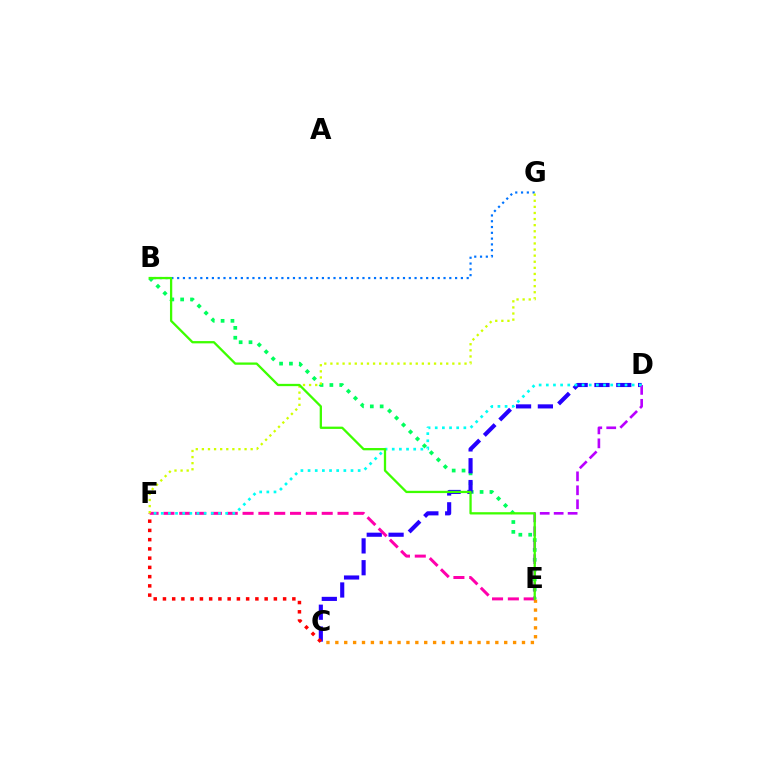{('B', 'E'): [{'color': '#00ff5c', 'line_style': 'dotted', 'thickness': 2.68}, {'color': '#3dff00', 'line_style': 'solid', 'thickness': 1.65}], ('C', 'E'): [{'color': '#ff9400', 'line_style': 'dotted', 'thickness': 2.41}], ('C', 'D'): [{'color': '#2500ff', 'line_style': 'dashed', 'thickness': 2.96}], ('C', 'F'): [{'color': '#ff0000', 'line_style': 'dotted', 'thickness': 2.51}], ('B', 'G'): [{'color': '#0074ff', 'line_style': 'dotted', 'thickness': 1.57}], ('E', 'F'): [{'color': '#ff00ac', 'line_style': 'dashed', 'thickness': 2.15}], ('D', 'E'): [{'color': '#b900ff', 'line_style': 'dashed', 'thickness': 1.9}], ('F', 'G'): [{'color': '#d1ff00', 'line_style': 'dotted', 'thickness': 1.66}], ('D', 'F'): [{'color': '#00fff6', 'line_style': 'dotted', 'thickness': 1.94}]}